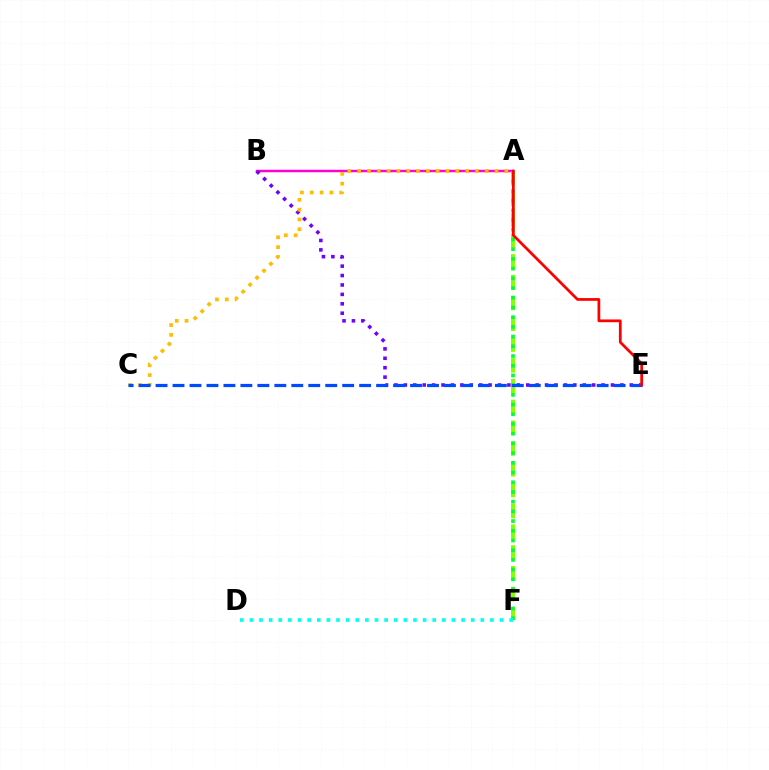{('A', 'B'): [{'color': '#ff00cf', 'line_style': 'solid', 'thickness': 1.78}], ('B', 'E'): [{'color': '#7200ff', 'line_style': 'dotted', 'thickness': 2.56}], ('A', 'F'): [{'color': '#84ff00', 'line_style': 'dashed', 'thickness': 2.82}, {'color': '#00ff39', 'line_style': 'dotted', 'thickness': 2.64}], ('A', 'C'): [{'color': '#ffbd00', 'line_style': 'dotted', 'thickness': 2.67}], ('D', 'F'): [{'color': '#00fff6', 'line_style': 'dotted', 'thickness': 2.61}], ('C', 'E'): [{'color': '#004bff', 'line_style': 'dashed', 'thickness': 2.3}], ('A', 'E'): [{'color': '#ff0000', 'line_style': 'solid', 'thickness': 1.98}]}